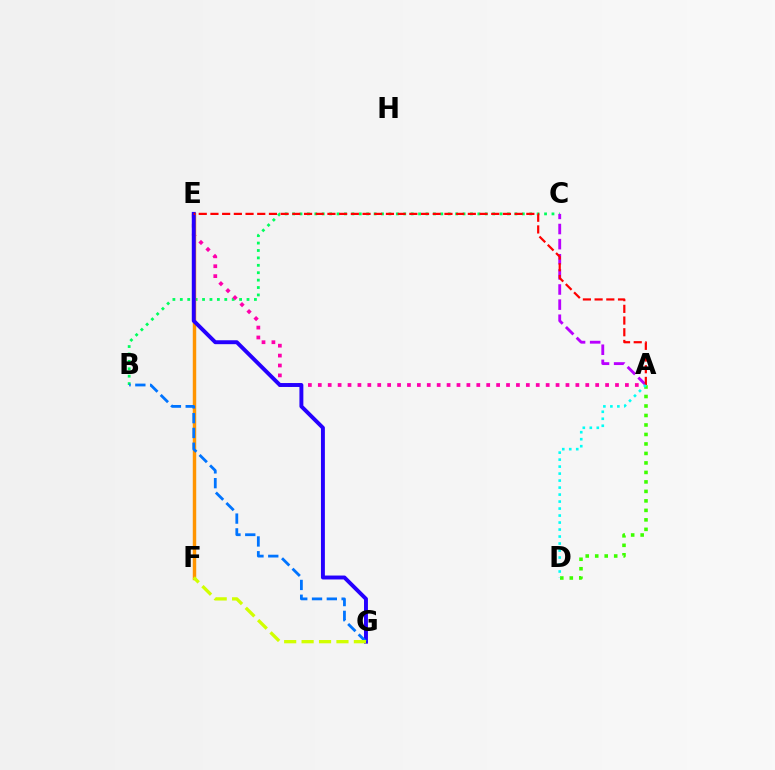{('B', 'C'): [{'color': '#00ff5c', 'line_style': 'dotted', 'thickness': 2.01}], ('A', 'E'): [{'color': '#ff00ac', 'line_style': 'dotted', 'thickness': 2.69}, {'color': '#ff0000', 'line_style': 'dashed', 'thickness': 1.59}], ('E', 'F'): [{'color': '#ff9400', 'line_style': 'solid', 'thickness': 2.47}], ('A', 'C'): [{'color': '#b900ff', 'line_style': 'dashed', 'thickness': 2.05}], ('E', 'G'): [{'color': '#2500ff', 'line_style': 'solid', 'thickness': 2.83}], ('A', 'D'): [{'color': '#3dff00', 'line_style': 'dotted', 'thickness': 2.58}, {'color': '#00fff6', 'line_style': 'dotted', 'thickness': 1.9}], ('B', 'G'): [{'color': '#0074ff', 'line_style': 'dashed', 'thickness': 2.01}], ('F', 'G'): [{'color': '#d1ff00', 'line_style': 'dashed', 'thickness': 2.37}]}